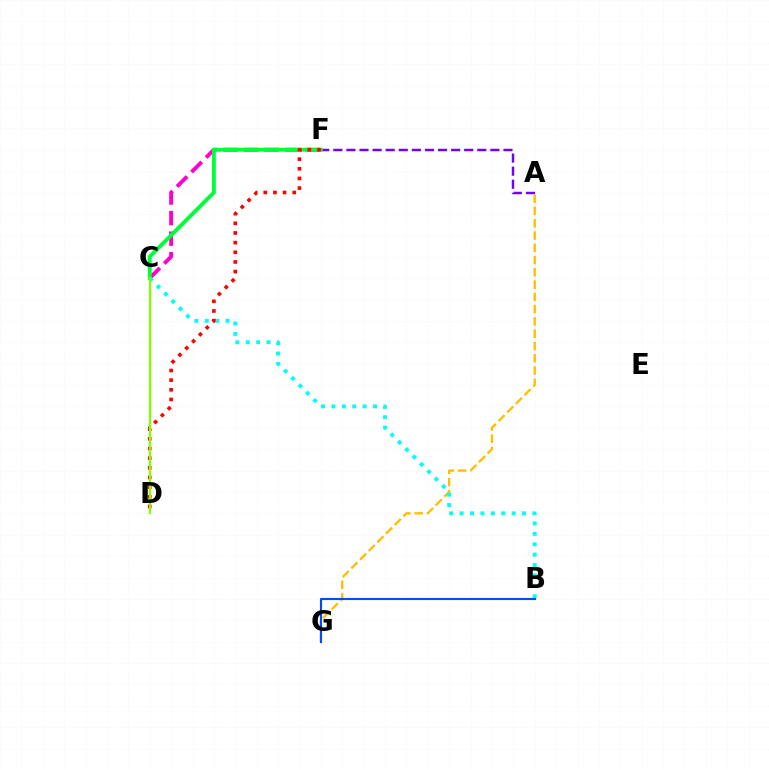{('A', 'F'): [{'color': '#7200ff', 'line_style': 'dashed', 'thickness': 1.78}], ('C', 'F'): [{'color': '#ff00cf', 'line_style': 'dashed', 'thickness': 2.79}, {'color': '#00ff39', 'line_style': 'solid', 'thickness': 2.8}], ('A', 'G'): [{'color': '#ffbd00', 'line_style': 'dashed', 'thickness': 1.67}], ('B', 'C'): [{'color': '#00fff6', 'line_style': 'dotted', 'thickness': 2.83}], ('D', 'F'): [{'color': '#ff0000', 'line_style': 'dotted', 'thickness': 2.62}], ('B', 'G'): [{'color': '#004bff', 'line_style': 'solid', 'thickness': 1.53}], ('C', 'D'): [{'color': '#84ff00', 'line_style': 'solid', 'thickness': 1.63}]}